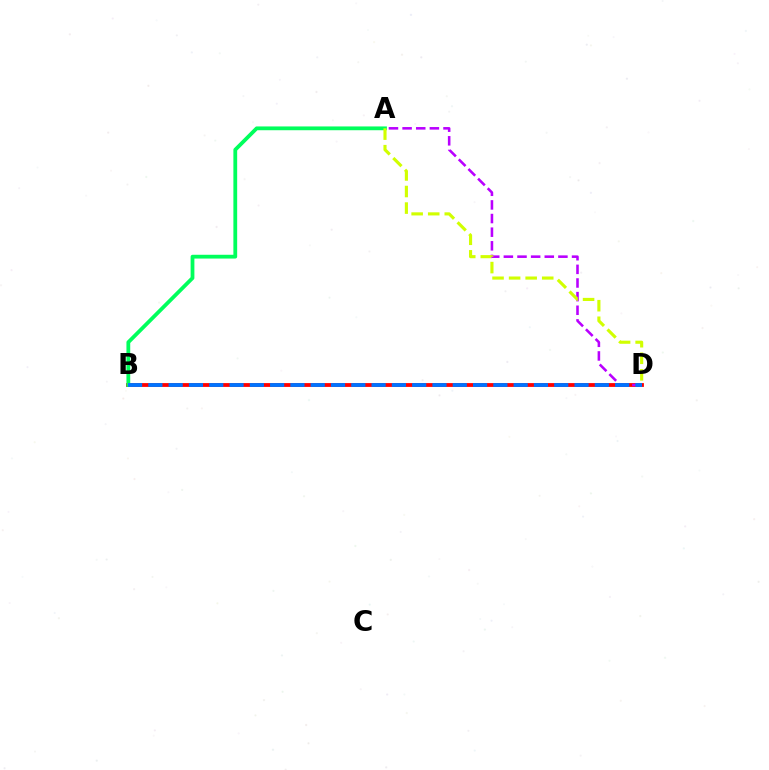{('B', 'D'): [{'color': '#ff0000', 'line_style': 'solid', 'thickness': 2.74}, {'color': '#0074ff', 'line_style': 'dashed', 'thickness': 2.76}], ('A', 'D'): [{'color': '#b900ff', 'line_style': 'dashed', 'thickness': 1.85}, {'color': '#d1ff00', 'line_style': 'dashed', 'thickness': 2.25}], ('A', 'B'): [{'color': '#00ff5c', 'line_style': 'solid', 'thickness': 2.72}]}